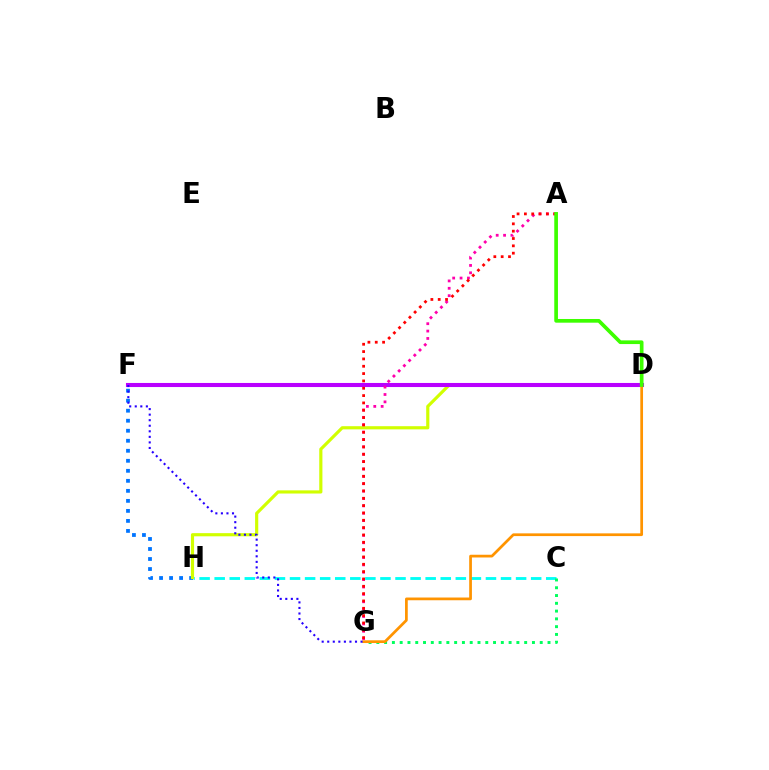{('C', 'H'): [{'color': '#00fff6', 'line_style': 'dashed', 'thickness': 2.05}], ('F', 'H'): [{'color': '#0074ff', 'line_style': 'dotted', 'thickness': 2.72}], ('D', 'H'): [{'color': '#d1ff00', 'line_style': 'solid', 'thickness': 2.28}], ('C', 'G'): [{'color': '#00ff5c', 'line_style': 'dotted', 'thickness': 2.11}], ('D', 'F'): [{'color': '#b900ff', 'line_style': 'solid', 'thickness': 2.93}], ('D', 'G'): [{'color': '#ff9400', 'line_style': 'solid', 'thickness': 1.96}], ('F', 'G'): [{'color': '#2500ff', 'line_style': 'dotted', 'thickness': 1.51}], ('A', 'G'): [{'color': '#ff00ac', 'line_style': 'dotted', 'thickness': 2.0}, {'color': '#ff0000', 'line_style': 'dotted', 'thickness': 1.99}], ('A', 'D'): [{'color': '#3dff00', 'line_style': 'solid', 'thickness': 2.66}]}